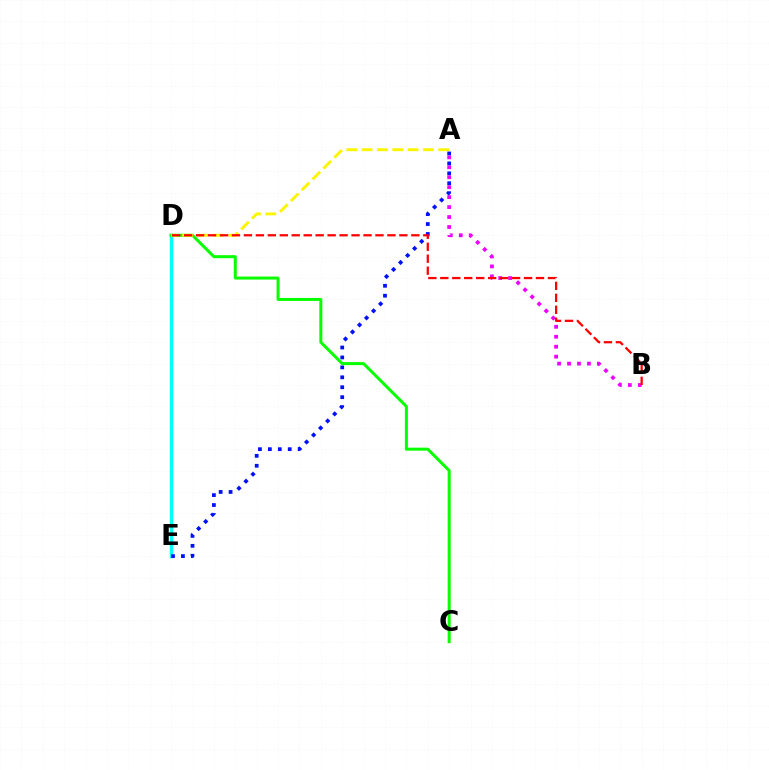{('D', 'E'): [{'color': '#00fff6', 'line_style': 'solid', 'thickness': 2.48}], ('C', 'D'): [{'color': '#08ff00', 'line_style': 'solid', 'thickness': 2.16}], ('A', 'B'): [{'color': '#ee00ff', 'line_style': 'dotted', 'thickness': 2.7}], ('A', 'D'): [{'color': '#fcf500', 'line_style': 'dashed', 'thickness': 2.09}], ('A', 'E'): [{'color': '#0010ff', 'line_style': 'dotted', 'thickness': 2.7}], ('B', 'D'): [{'color': '#ff0000', 'line_style': 'dashed', 'thickness': 1.62}]}